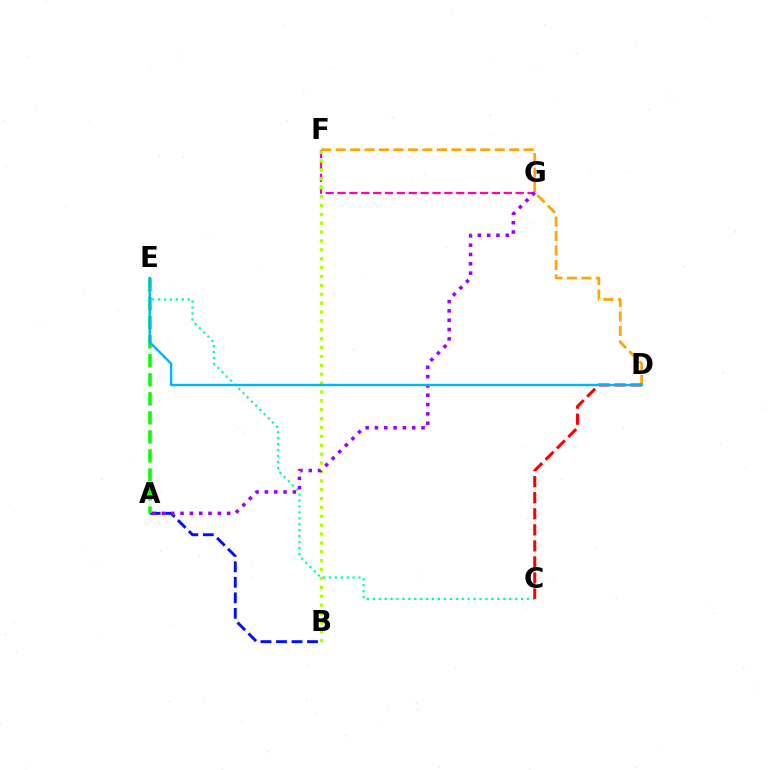{('D', 'F'): [{'color': '#ffa500', 'line_style': 'dashed', 'thickness': 1.96}], ('F', 'G'): [{'color': '#ff00bd', 'line_style': 'dashed', 'thickness': 1.61}], ('B', 'F'): [{'color': '#b3ff00', 'line_style': 'dotted', 'thickness': 2.41}], ('A', 'B'): [{'color': '#0010ff', 'line_style': 'dashed', 'thickness': 2.11}], ('A', 'G'): [{'color': '#9b00ff', 'line_style': 'dotted', 'thickness': 2.53}], ('C', 'E'): [{'color': '#00ff9d', 'line_style': 'dotted', 'thickness': 1.61}], ('A', 'E'): [{'color': '#08ff00', 'line_style': 'dashed', 'thickness': 2.59}], ('C', 'D'): [{'color': '#ff0000', 'line_style': 'dashed', 'thickness': 2.18}], ('D', 'E'): [{'color': '#00b5ff', 'line_style': 'solid', 'thickness': 1.74}]}